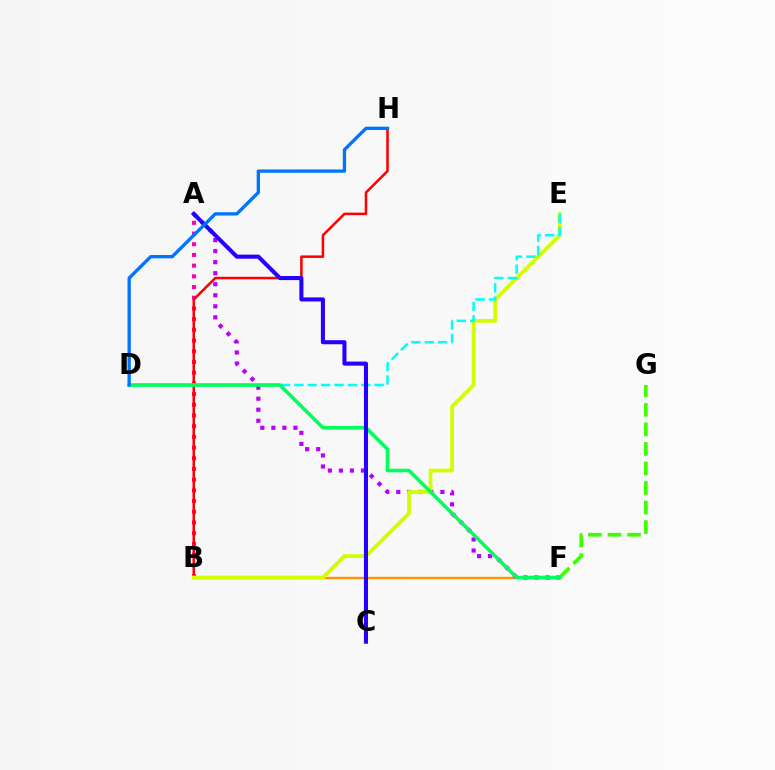{('B', 'F'): [{'color': '#ff9400', 'line_style': 'solid', 'thickness': 1.7}], ('A', 'B'): [{'color': '#ff00ac', 'line_style': 'dotted', 'thickness': 2.91}], ('A', 'F'): [{'color': '#b900ff', 'line_style': 'dotted', 'thickness': 3.0}], ('B', 'H'): [{'color': '#ff0000', 'line_style': 'solid', 'thickness': 1.82}], ('B', 'E'): [{'color': '#d1ff00', 'line_style': 'solid', 'thickness': 2.71}], ('F', 'G'): [{'color': '#3dff00', 'line_style': 'dashed', 'thickness': 2.65}], ('D', 'E'): [{'color': '#00fff6', 'line_style': 'dashed', 'thickness': 1.82}], ('D', 'F'): [{'color': '#00ff5c', 'line_style': 'solid', 'thickness': 2.58}], ('A', 'C'): [{'color': '#2500ff', 'line_style': 'solid', 'thickness': 2.92}], ('D', 'H'): [{'color': '#0074ff', 'line_style': 'solid', 'thickness': 2.39}]}